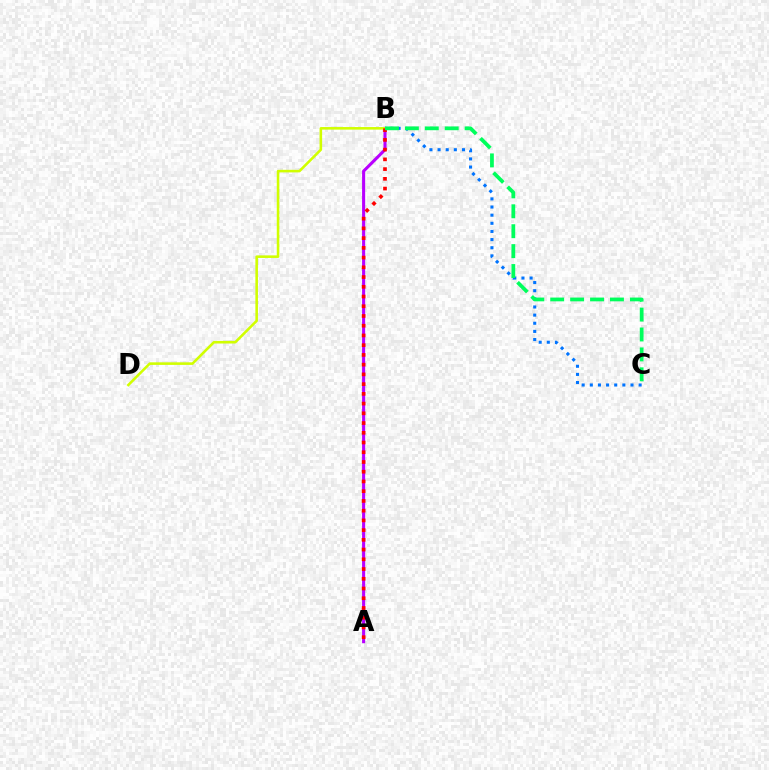{('B', 'C'): [{'color': '#0074ff', 'line_style': 'dotted', 'thickness': 2.21}, {'color': '#00ff5c', 'line_style': 'dashed', 'thickness': 2.71}], ('A', 'B'): [{'color': '#b900ff', 'line_style': 'solid', 'thickness': 2.21}, {'color': '#ff0000', 'line_style': 'dotted', 'thickness': 2.64}], ('B', 'D'): [{'color': '#d1ff00', 'line_style': 'solid', 'thickness': 1.86}]}